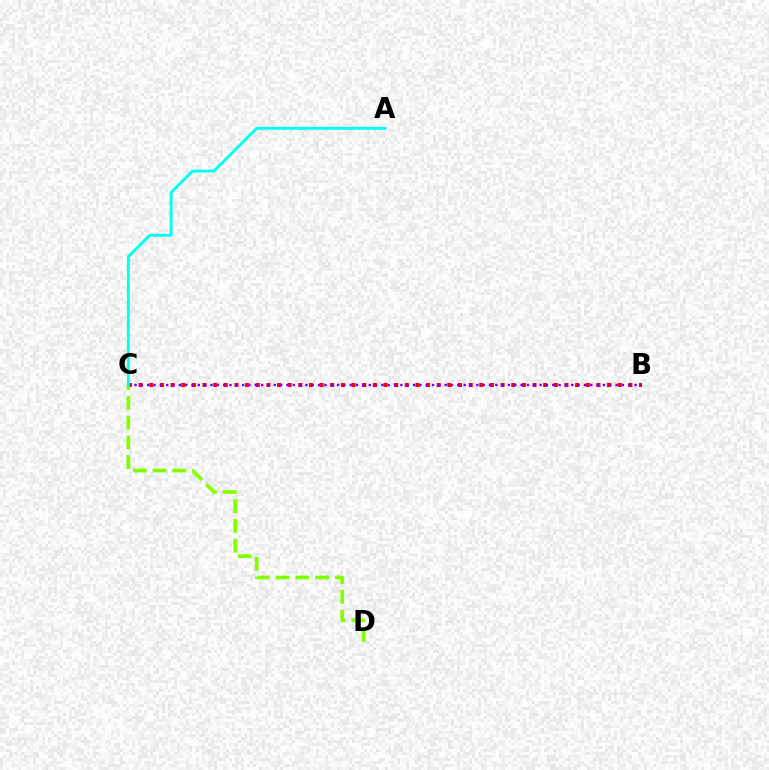{('B', 'C'): [{'color': '#ff0000', 'line_style': 'dotted', 'thickness': 2.89}, {'color': '#7200ff', 'line_style': 'dotted', 'thickness': 1.72}], ('C', 'D'): [{'color': '#84ff00', 'line_style': 'dashed', 'thickness': 2.69}], ('A', 'C'): [{'color': '#00fff6', 'line_style': 'solid', 'thickness': 2.07}]}